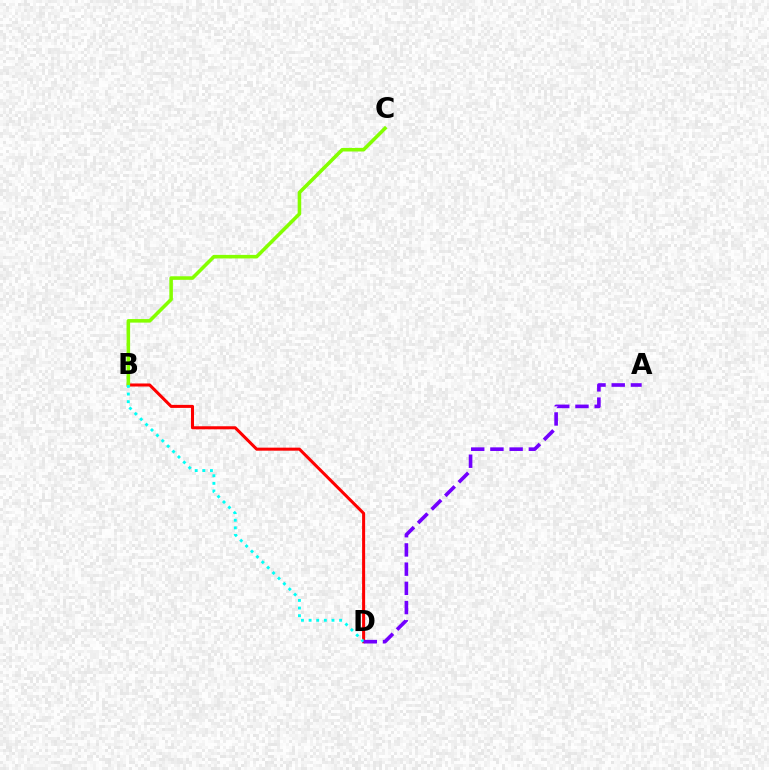{('B', 'D'): [{'color': '#ff0000', 'line_style': 'solid', 'thickness': 2.19}, {'color': '#00fff6', 'line_style': 'dotted', 'thickness': 2.07}], ('B', 'C'): [{'color': '#84ff00', 'line_style': 'solid', 'thickness': 2.56}], ('A', 'D'): [{'color': '#7200ff', 'line_style': 'dashed', 'thickness': 2.61}]}